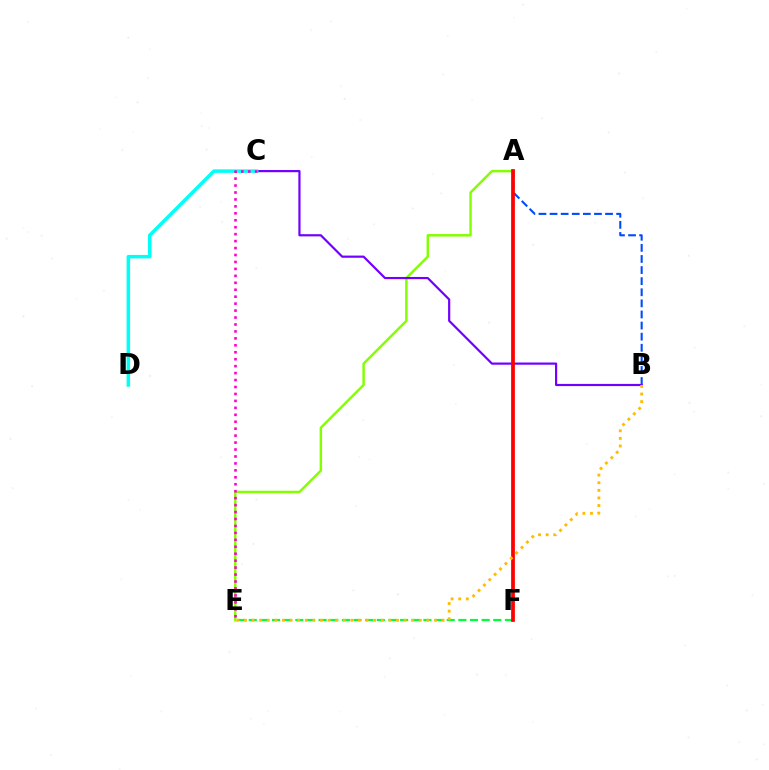{('A', 'B'): [{'color': '#004bff', 'line_style': 'dashed', 'thickness': 1.51}], ('A', 'E'): [{'color': '#84ff00', 'line_style': 'solid', 'thickness': 1.77}], ('E', 'F'): [{'color': '#00ff39', 'line_style': 'dashed', 'thickness': 1.58}], ('B', 'C'): [{'color': '#7200ff', 'line_style': 'solid', 'thickness': 1.58}], ('A', 'F'): [{'color': '#ff0000', 'line_style': 'solid', 'thickness': 2.7}], ('C', 'D'): [{'color': '#00fff6', 'line_style': 'solid', 'thickness': 2.53}], ('B', 'E'): [{'color': '#ffbd00', 'line_style': 'dotted', 'thickness': 2.07}], ('C', 'E'): [{'color': '#ff00cf', 'line_style': 'dotted', 'thickness': 1.89}]}